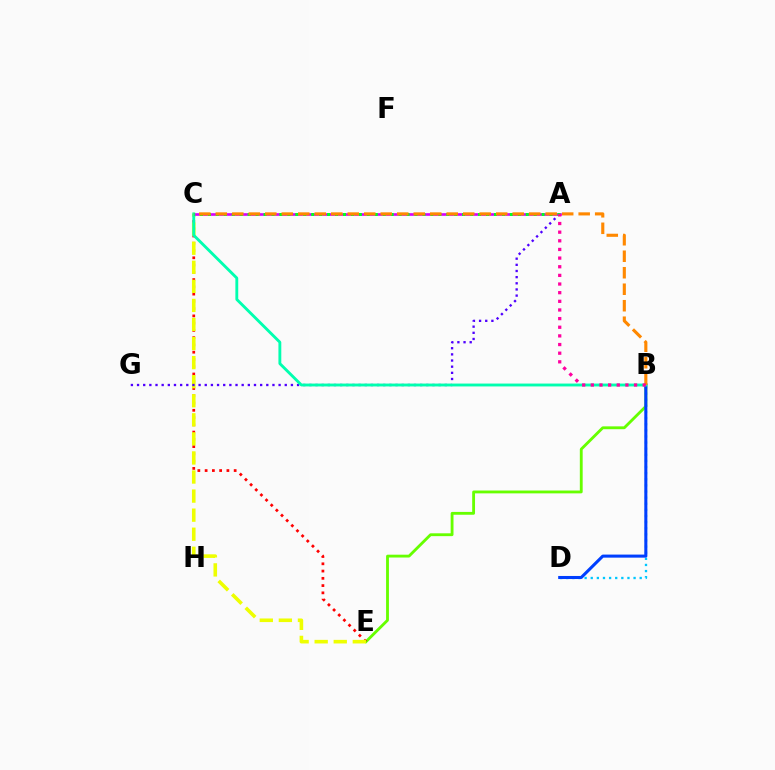{('B', 'E'): [{'color': '#66ff00', 'line_style': 'solid', 'thickness': 2.04}], ('B', 'D'): [{'color': '#00c7ff', 'line_style': 'dotted', 'thickness': 1.66}, {'color': '#003fff', 'line_style': 'solid', 'thickness': 2.2}], ('C', 'E'): [{'color': '#ff0000', 'line_style': 'dotted', 'thickness': 1.97}, {'color': '#eeff00', 'line_style': 'dashed', 'thickness': 2.59}], ('A', 'G'): [{'color': '#4f00ff', 'line_style': 'dotted', 'thickness': 1.67}], ('A', 'C'): [{'color': '#d600ff', 'line_style': 'solid', 'thickness': 1.92}, {'color': '#00ff27', 'line_style': 'dotted', 'thickness': 2.16}], ('B', 'C'): [{'color': '#00ffaf', 'line_style': 'solid', 'thickness': 2.06}, {'color': '#ff8800', 'line_style': 'dashed', 'thickness': 2.24}], ('A', 'B'): [{'color': '#ff00a0', 'line_style': 'dotted', 'thickness': 2.35}]}